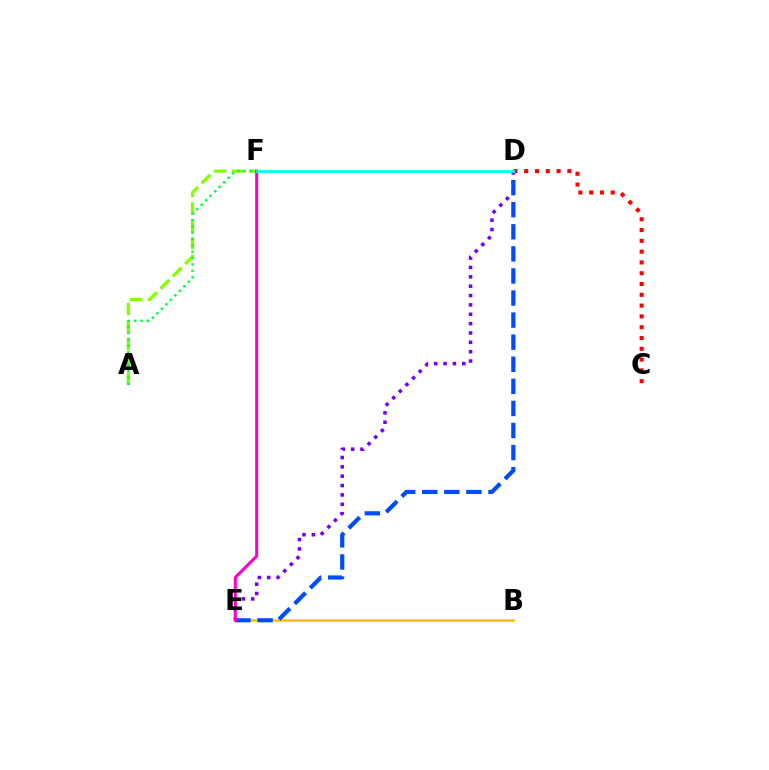{('B', 'E'): [{'color': '#ffbd00', 'line_style': 'solid', 'thickness': 1.81}], ('C', 'D'): [{'color': '#ff0000', 'line_style': 'dotted', 'thickness': 2.93}], ('D', 'E'): [{'color': '#7200ff', 'line_style': 'dotted', 'thickness': 2.54}, {'color': '#004bff', 'line_style': 'dashed', 'thickness': 3.0}], ('A', 'F'): [{'color': '#84ff00', 'line_style': 'dashed', 'thickness': 2.37}, {'color': '#00ff39', 'line_style': 'dotted', 'thickness': 1.72}], ('E', 'F'): [{'color': '#ff00cf', 'line_style': 'solid', 'thickness': 2.18}], ('D', 'F'): [{'color': '#00fff6', 'line_style': 'solid', 'thickness': 2.02}]}